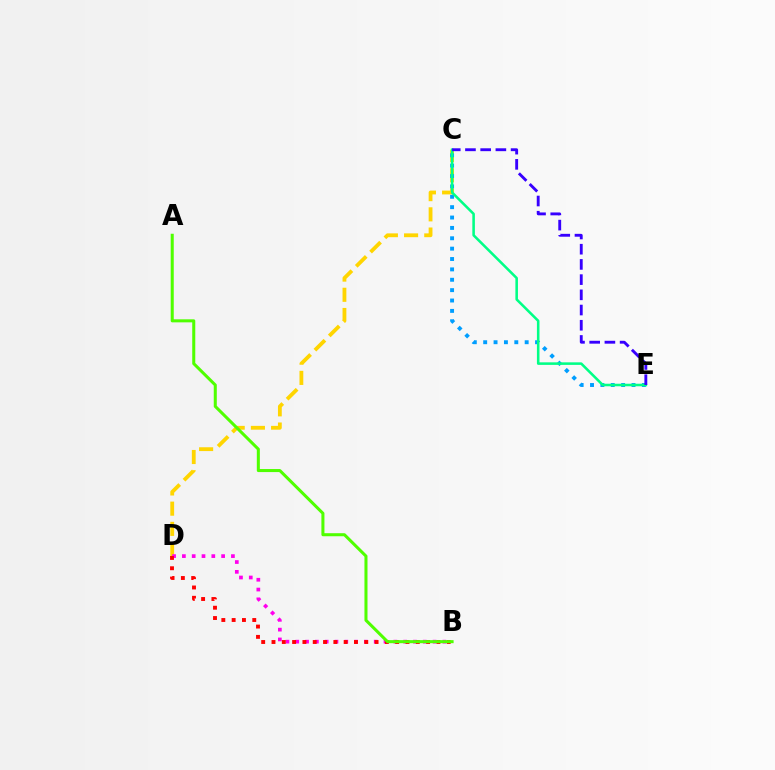{('C', 'D'): [{'color': '#ffd500', 'line_style': 'dashed', 'thickness': 2.74}], ('B', 'D'): [{'color': '#ff00ed', 'line_style': 'dotted', 'thickness': 2.66}, {'color': '#ff0000', 'line_style': 'dotted', 'thickness': 2.8}], ('C', 'E'): [{'color': '#009eff', 'line_style': 'dotted', 'thickness': 2.82}, {'color': '#00ff86', 'line_style': 'solid', 'thickness': 1.84}, {'color': '#3700ff', 'line_style': 'dashed', 'thickness': 2.07}], ('A', 'B'): [{'color': '#4fff00', 'line_style': 'solid', 'thickness': 2.19}]}